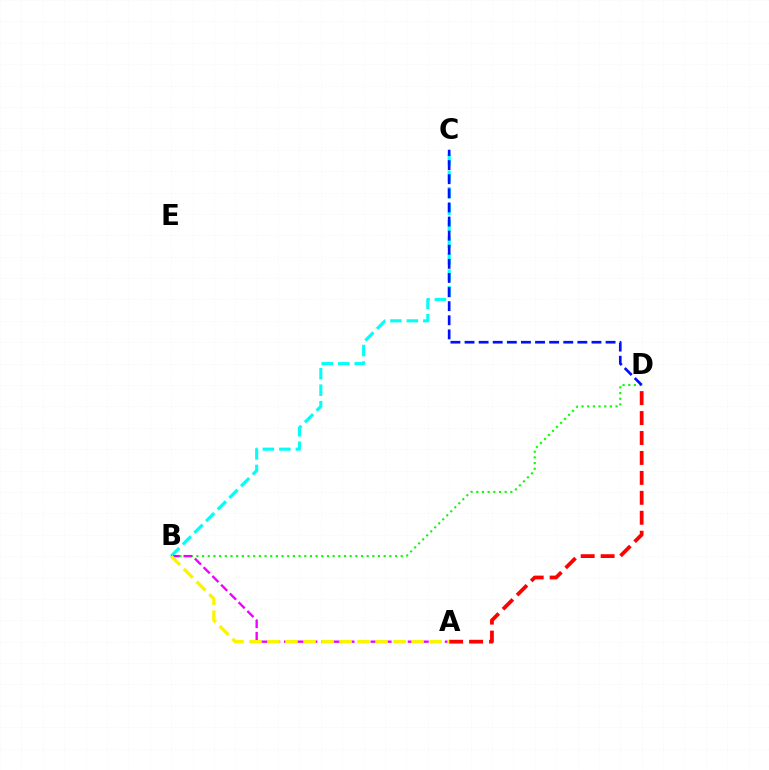{('B', 'D'): [{'color': '#08ff00', 'line_style': 'dotted', 'thickness': 1.54}], ('A', 'D'): [{'color': '#ff0000', 'line_style': 'dashed', 'thickness': 2.71}], ('B', 'C'): [{'color': '#00fff6', 'line_style': 'dashed', 'thickness': 2.24}], ('C', 'D'): [{'color': '#0010ff', 'line_style': 'dashed', 'thickness': 1.92}], ('A', 'B'): [{'color': '#ee00ff', 'line_style': 'dashed', 'thickness': 1.68}, {'color': '#fcf500', 'line_style': 'dashed', 'thickness': 2.45}]}